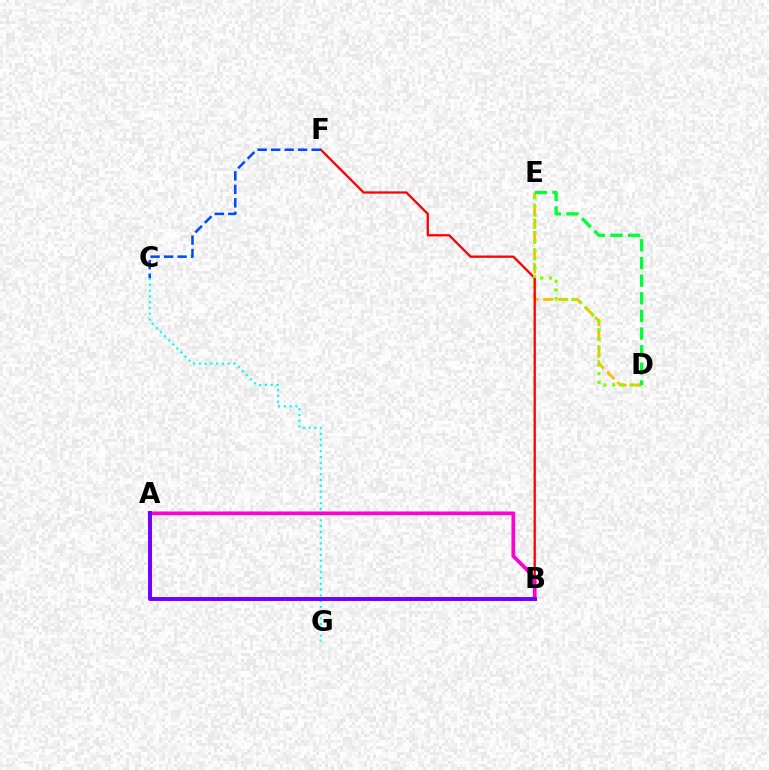{('C', 'G'): [{'color': '#00fff6', 'line_style': 'dotted', 'thickness': 1.57}], ('D', 'E'): [{'color': '#ffbd00', 'line_style': 'dashed', 'thickness': 2.02}, {'color': '#84ff00', 'line_style': 'dotted', 'thickness': 2.38}, {'color': '#00ff39', 'line_style': 'dashed', 'thickness': 2.4}], ('B', 'F'): [{'color': '#ff0000', 'line_style': 'solid', 'thickness': 1.64}], ('C', 'F'): [{'color': '#004bff', 'line_style': 'dashed', 'thickness': 1.83}], ('A', 'B'): [{'color': '#ff00cf', 'line_style': 'solid', 'thickness': 2.67}, {'color': '#7200ff', 'line_style': 'solid', 'thickness': 2.85}]}